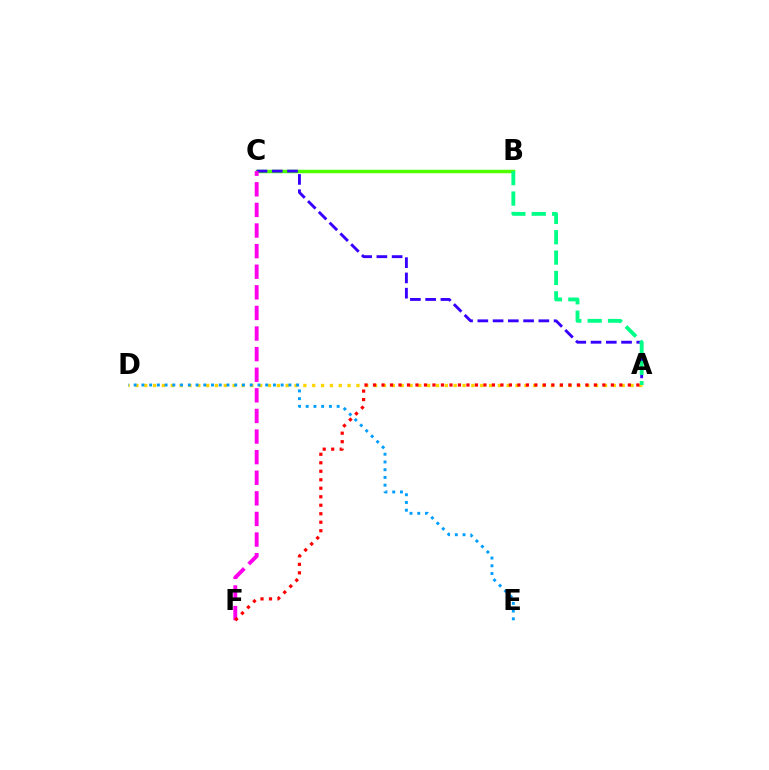{('B', 'C'): [{'color': '#4fff00', 'line_style': 'solid', 'thickness': 2.5}], ('A', 'D'): [{'color': '#ffd500', 'line_style': 'dotted', 'thickness': 2.4}], ('A', 'C'): [{'color': '#3700ff', 'line_style': 'dashed', 'thickness': 2.07}], ('A', 'B'): [{'color': '#00ff86', 'line_style': 'dashed', 'thickness': 2.77}], ('D', 'E'): [{'color': '#009eff', 'line_style': 'dotted', 'thickness': 2.1}], ('C', 'F'): [{'color': '#ff00ed', 'line_style': 'dashed', 'thickness': 2.8}], ('A', 'F'): [{'color': '#ff0000', 'line_style': 'dotted', 'thickness': 2.31}]}